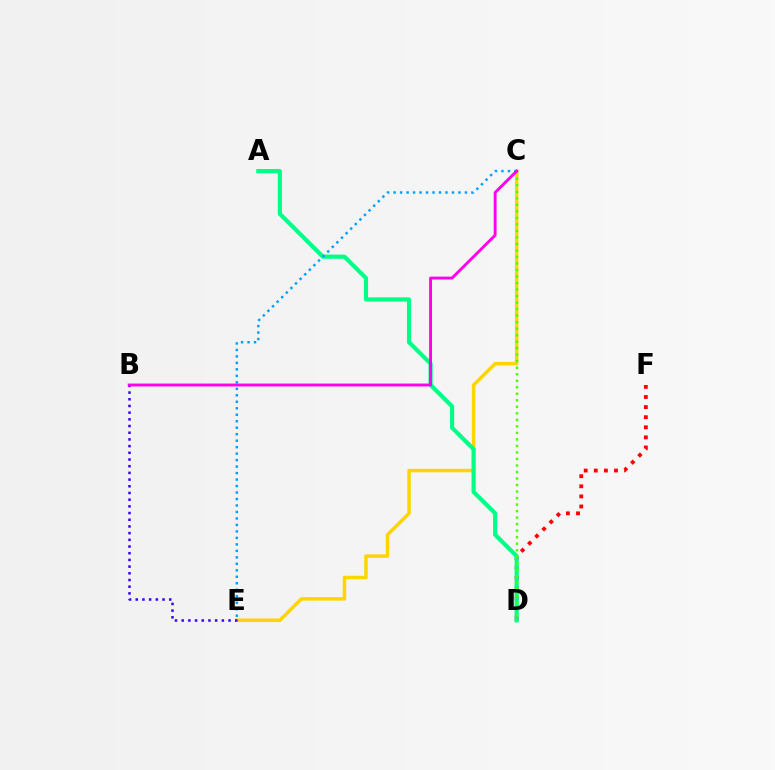{('C', 'E'): [{'color': '#ffd500', 'line_style': 'solid', 'thickness': 2.51}, {'color': '#009eff', 'line_style': 'dotted', 'thickness': 1.76}], ('B', 'E'): [{'color': '#3700ff', 'line_style': 'dotted', 'thickness': 1.82}], ('D', 'F'): [{'color': '#ff0000', 'line_style': 'dotted', 'thickness': 2.74}], ('A', 'D'): [{'color': '#00ff86', 'line_style': 'solid', 'thickness': 2.99}], ('C', 'D'): [{'color': '#4fff00', 'line_style': 'dotted', 'thickness': 1.77}], ('B', 'C'): [{'color': '#ff00ed', 'line_style': 'solid', 'thickness': 2.08}]}